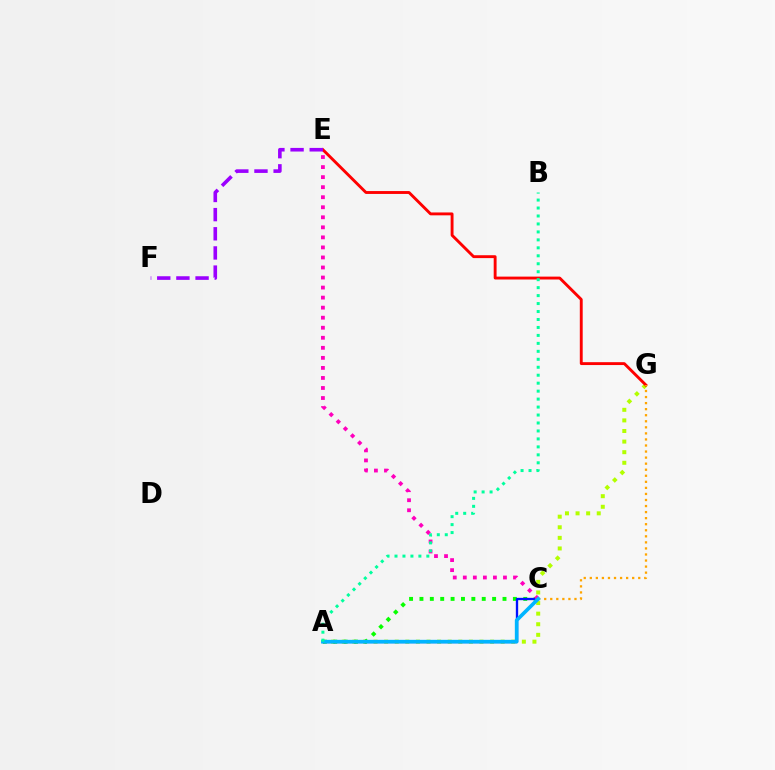{('A', 'G'): [{'color': '#b3ff00', 'line_style': 'dotted', 'thickness': 2.88}], ('A', 'C'): [{'color': '#08ff00', 'line_style': 'dotted', 'thickness': 2.82}, {'color': '#0010ff', 'line_style': 'solid', 'thickness': 1.68}, {'color': '#00b5ff', 'line_style': 'solid', 'thickness': 2.64}], ('E', 'G'): [{'color': '#ff0000', 'line_style': 'solid', 'thickness': 2.07}], ('C', 'E'): [{'color': '#ff00bd', 'line_style': 'dotted', 'thickness': 2.73}], ('C', 'G'): [{'color': '#ffa500', 'line_style': 'dotted', 'thickness': 1.65}], ('E', 'F'): [{'color': '#9b00ff', 'line_style': 'dashed', 'thickness': 2.6}], ('A', 'B'): [{'color': '#00ff9d', 'line_style': 'dotted', 'thickness': 2.16}]}